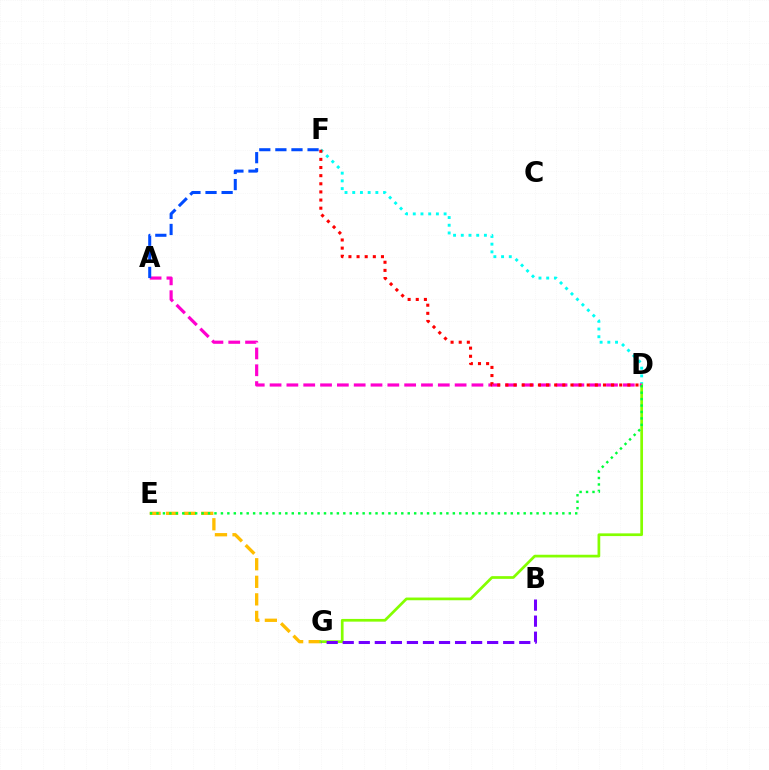{('E', 'G'): [{'color': '#ffbd00', 'line_style': 'dashed', 'thickness': 2.39}], ('D', 'F'): [{'color': '#00fff6', 'line_style': 'dotted', 'thickness': 2.1}, {'color': '#ff0000', 'line_style': 'dotted', 'thickness': 2.21}], ('D', 'G'): [{'color': '#84ff00', 'line_style': 'solid', 'thickness': 1.95}], ('B', 'G'): [{'color': '#7200ff', 'line_style': 'dashed', 'thickness': 2.18}], ('A', 'D'): [{'color': '#ff00cf', 'line_style': 'dashed', 'thickness': 2.29}], ('D', 'E'): [{'color': '#00ff39', 'line_style': 'dotted', 'thickness': 1.75}], ('A', 'F'): [{'color': '#004bff', 'line_style': 'dashed', 'thickness': 2.19}]}